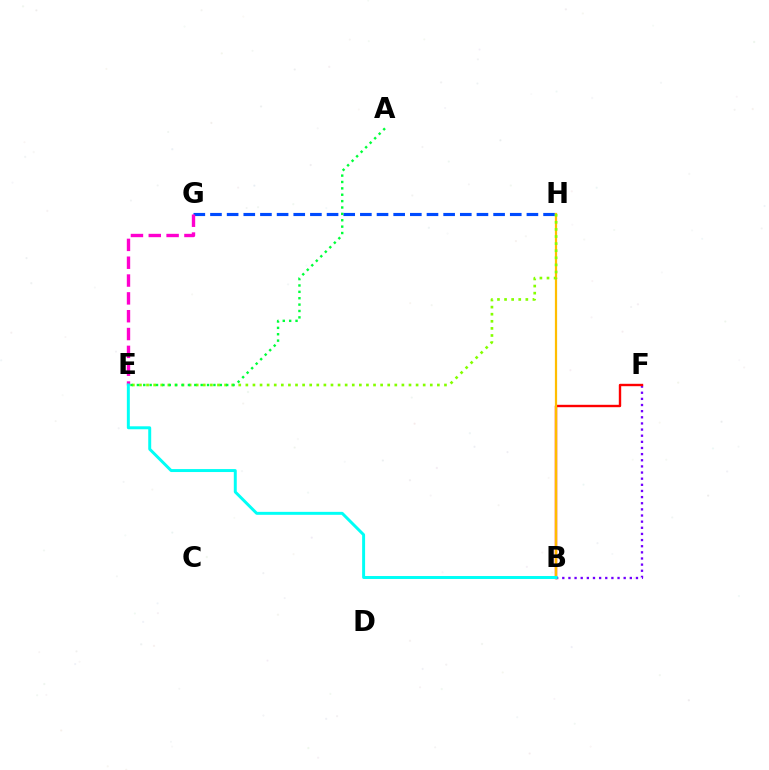{('B', 'F'): [{'color': '#7200ff', 'line_style': 'dotted', 'thickness': 1.67}, {'color': '#ff0000', 'line_style': 'solid', 'thickness': 1.72}], ('G', 'H'): [{'color': '#004bff', 'line_style': 'dashed', 'thickness': 2.26}], ('E', 'G'): [{'color': '#ff00cf', 'line_style': 'dashed', 'thickness': 2.42}], ('B', 'H'): [{'color': '#ffbd00', 'line_style': 'solid', 'thickness': 1.6}], ('E', 'H'): [{'color': '#84ff00', 'line_style': 'dotted', 'thickness': 1.93}], ('A', 'E'): [{'color': '#00ff39', 'line_style': 'dotted', 'thickness': 1.73}], ('B', 'E'): [{'color': '#00fff6', 'line_style': 'solid', 'thickness': 2.13}]}